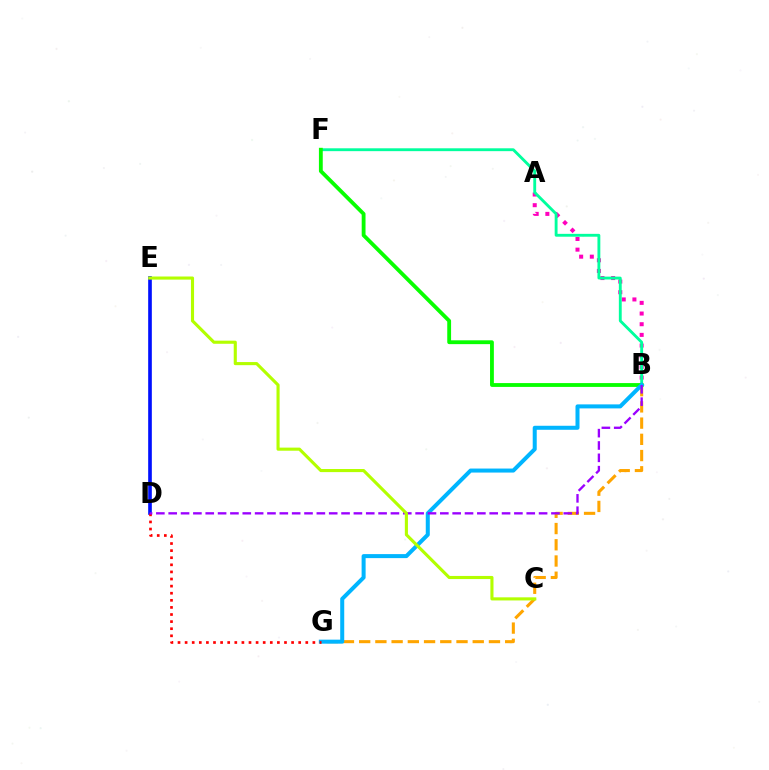{('B', 'G'): [{'color': '#ffa500', 'line_style': 'dashed', 'thickness': 2.2}, {'color': '#00b5ff', 'line_style': 'solid', 'thickness': 2.89}], ('A', 'B'): [{'color': '#ff00bd', 'line_style': 'dotted', 'thickness': 2.9}], ('D', 'E'): [{'color': '#0010ff', 'line_style': 'solid', 'thickness': 2.63}], ('B', 'F'): [{'color': '#00ff9d', 'line_style': 'solid', 'thickness': 2.06}, {'color': '#08ff00', 'line_style': 'solid', 'thickness': 2.76}], ('D', 'G'): [{'color': '#ff0000', 'line_style': 'dotted', 'thickness': 1.93}], ('B', 'D'): [{'color': '#9b00ff', 'line_style': 'dashed', 'thickness': 1.68}], ('C', 'E'): [{'color': '#b3ff00', 'line_style': 'solid', 'thickness': 2.24}]}